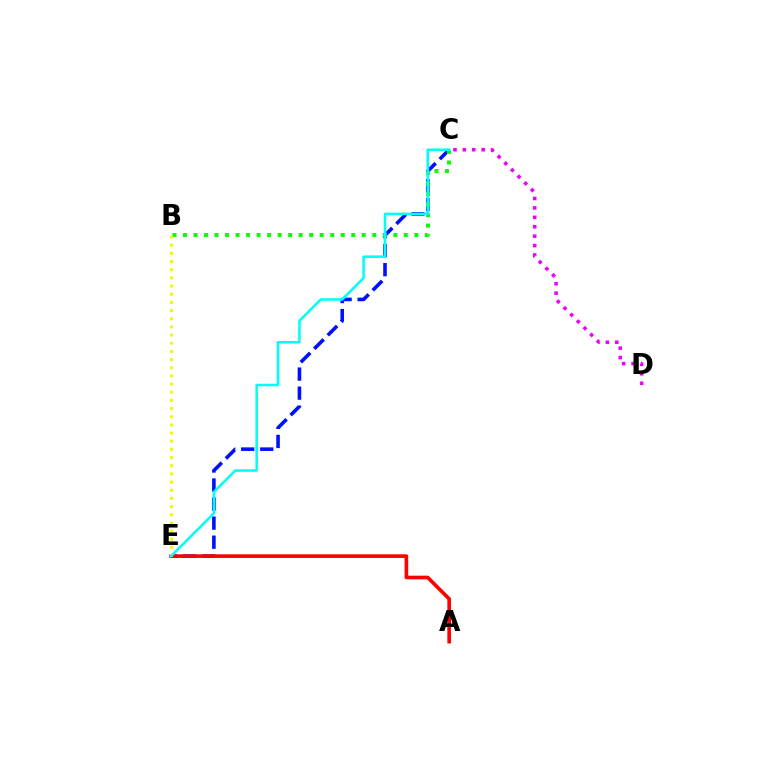{('C', 'E'): [{'color': '#0010ff', 'line_style': 'dashed', 'thickness': 2.59}, {'color': '#00fff6', 'line_style': 'solid', 'thickness': 1.83}], ('A', 'E'): [{'color': '#ff0000', 'line_style': 'solid', 'thickness': 2.61}], ('B', 'C'): [{'color': '#08ff00', 'line_style': 'dotted', 'thickness': 2.86}], ('B', 'E'): [{'color': '#fcf500', 'line_style': 'dotted', 'thickness': 2.22}], ('C', 'D'): [{'color': '#ee00ff', 'line_style': 'dotted', 'thickness': 2.56}]}